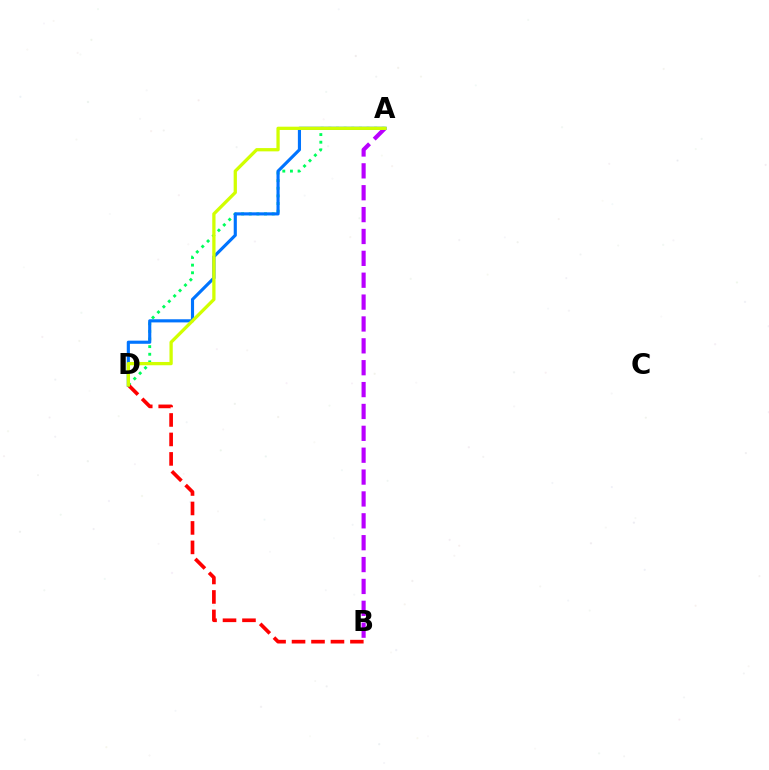{('A', 'D'): [{'color': '#00ff5c', 'line_style': 'dotted', 'thickness': 2.07}, {'color': '#0074ff', 'line_style': 'solid', 'thickness': 2.26}, {'color': '#d1ff00', 'line_style': 'solid', 'thickness': 2.36}], ('B', 'D'): [{'color': '#ff0000', 'line_style': 'dashed', 'thickness': 2.65}], ('A', 'B'): [{'color': '#b900ff', 'line_style': 'dashed', 'thickness': 2.97}]}